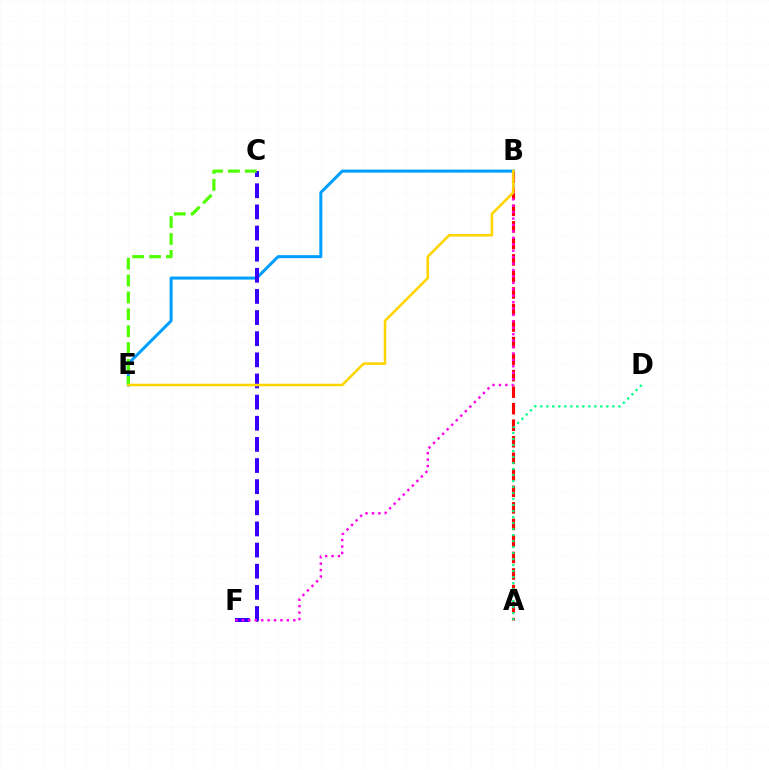{('B', 'E'): [{'color': '#009eff', 'line_style': 'solid', 'thickness': 2.17}, {'color': '#ffd500', 'line_style': 'solid', 'thickness': 1.85}], ('A', 'B'): [{'color': '#ff0000', 'line_style': 'dashed', 'thickness': 2.25}], ('C', 'F'): [{'color': '#3700ff', 'line_style': 'dashed', 'thickness': 2.87}], ('B', 'F'): [{'color': '#ff00ed', 'line_style': 'dotted', 'thickness': 1.74}], ('C', 'E'): [{'color': '#4fff00', 'line_style': 'dashed', 'thickness': 2.29}], ('A', 'D'): [{'color': '#00ff86', 'line_style': 'dotted', 'thickness': 1.63}]}